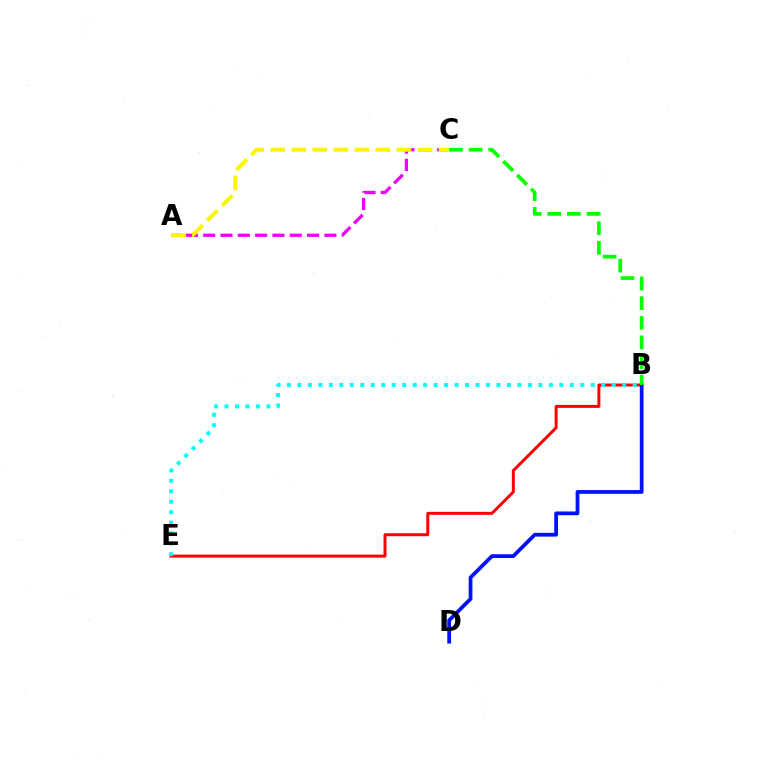{('A', 'C'): [{'color': '#ee00ff', 'line_style': 'dashed', 'thickness': 2.35}, {'color': '#fcf500', 'line_style': 'dashed', 'thickness': 2.86}], ('B', 'E'): [{'color': '#ff0000', 'line_style': 'solid', 'thickness': 2.14}, {'color': '#00fff6', 'line_style': 'dotted', 'thickness': 2.85}], ('B', 'D'): [{'color': '#0010ff', 'line_style': 'solid', 'thickness': 2.71}], ('B', 'C'): [{'color': '#08ff00', 'line_style': 'dashed', 'thickness': 2.67}]}